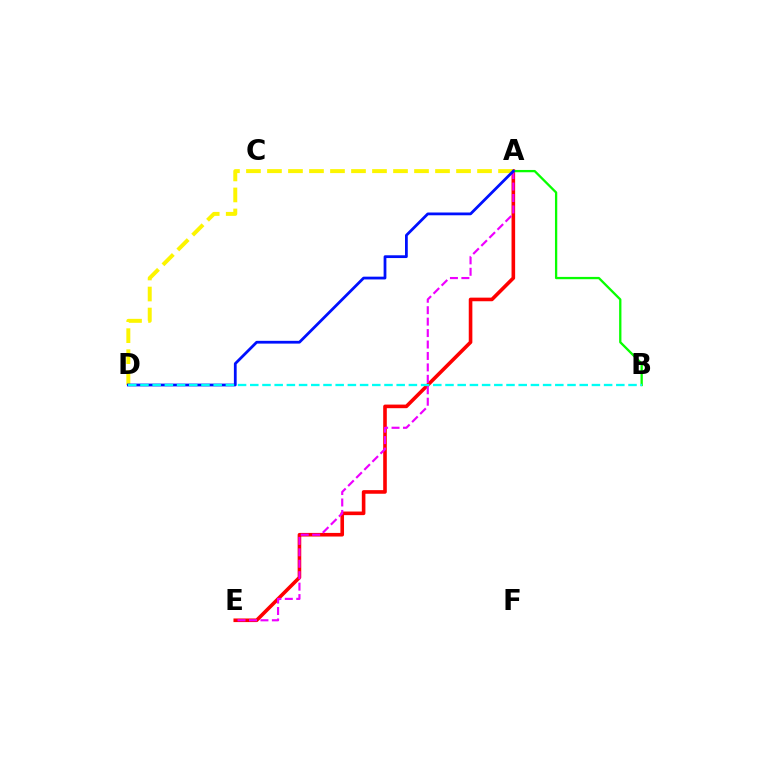{('A', 'E'): [{'color': '#ff0000', 'line_style': 'solid', 'thickness': 2.6}, {'color': '#ee00ff', 'line_style': 'dashed', 'thickness': 1.55}], ('A', 'D'): [{'color': '#fcf500', 'line_style': 'dashed', 'thickness': 2.85}, {'color': '#0010ff', 'line_style': 'solid', 'thickness': 2.0}], ('A', 'B'): [{'color': '#08ff00', 'line_style': 'solid', 'thickness': 1.66}], ('B', 'D'): [{'color': '#00fff6', 'line_style': 'dashed', 'thickness': 1.66}]}